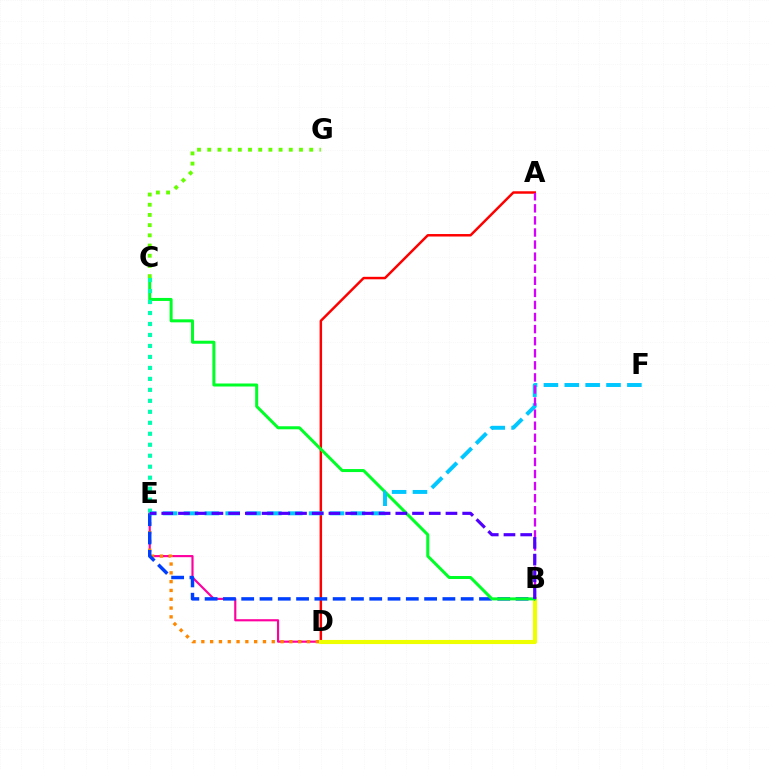{('D', 'E'): [{'color': '#ff00a0', 'line_style': 'solid', 'thickness': 1.55}, {'color': '#ff8800', 'line_style': 'dotted', 'thickness': 2.39}], ('A', 'D'): [{'color': '#ff0000', 'line_style': 'solid', 'thickness': 1.79}], ('B', 'D'): [{'color': '#eeff00', 'line_style': 'solid', 'thickness': 2.96}], ('B', 'E'): [{'color': '#003fff', 'line_style': 'dashed', 'thickness': 2.48}, {'color': '#4f00ff', 'line_style': 'dashed', 'thickness': 2.27}], ('B', 'C'): [{'color': '#00ff27', 'line_style': 'solid', 'thickness': 2.17}], ('E', 'F'): [{'color': '#00c7ff', 'line_style': 'dashed', 'thickness': 2.83}], ('C', 'E'): [{'color': '#00ffaf', 'line_style': 'dotted', 'thickness': 2.98}], ('A', 'B'): [{'color': '#d600ff', 'line_style': 'dashed', 'thickness': 1.64}], ('C', 'G'): [{'color': '#66ff00', 'line_style': 'dotted', 'thickness': 2.77}]}